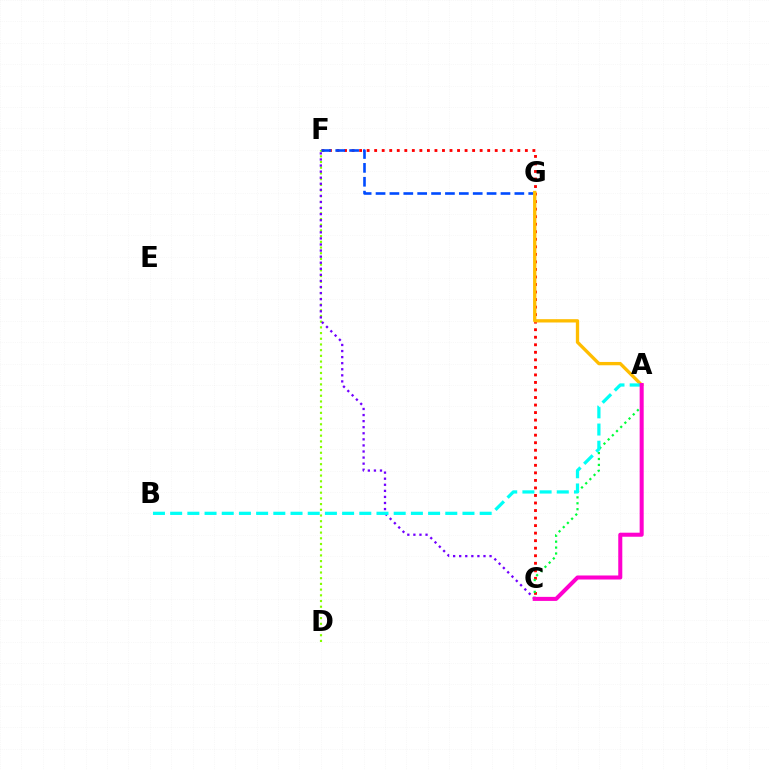{('C', 'F'): [{'color': '#ff0000', 'line_style': 'dotted', 'thickness': 2.05}, {'color': '#7200ff', 'line_style': 'dotted', 'thickness': 1.65}], ('D', 'F'): [{'color': '#84ff00', 'line_style': 'dotted', 'thickness': 1.55}], ('A', 'C'): [{'color': '#00ff39', 'line_style': 'dotted', 'thickness': 1.6}, {'color': '#ff00cf', 'line_style': 'solid', 'thickness': 2.91}], ('F', 'G'): [{'color': '#004bff', 'line_style': 'dashed', 'thickness': 1.89}], ('A', 'G'): [{'color': '#ffbd00', 'line_style': 'solid', 'thickness': 2.39}], ('A', 'B'): [{'color': '#00fff6', 'line_style': 'dashed', 'thickness': 2.34}]}